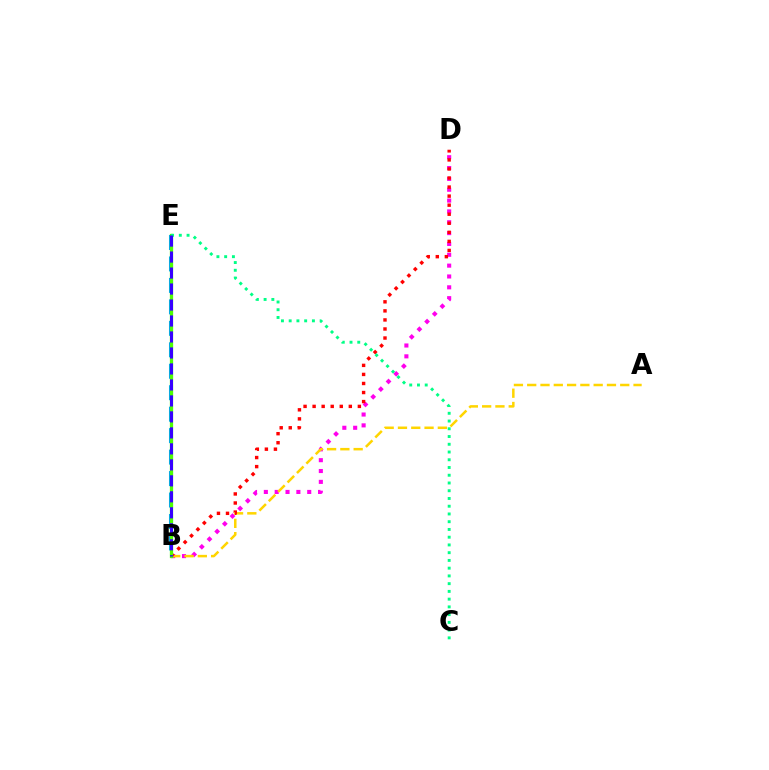{('B', 'D'): [{'color': '#ff00ed', 'line_style': 'dotted', 'thickness': 2.95}, {'color': '#ff0000', 'line_style': 'dotted', 'thickness': 2.46}], ('A', 'B'): [{'color': '#ffd500', 'line_style': 'dashed', 'thickness': 1.81}], ('B', 'E'): [{'color': '#009eff', 'line_style': 'dashed', 'thickness': 2.92}, {'color': '#4fff00', 'line_style': 'solid', 'thickness': 2.35}, {'color': '#3700ff', 'line_style': 'dashed', 'thickness': 2.17}], ('C', 'E'): [{'color': '#00ff86', 'line_style': 'dotted', 'thickness': 2.1}]}